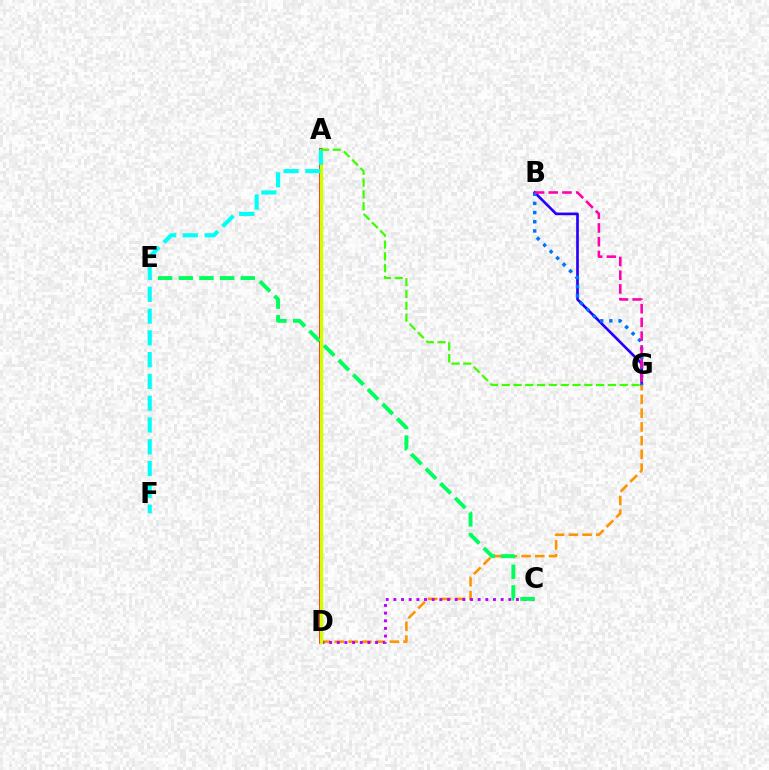{('A', 'D'): [{'color': '#ff0000', 'line_style': 'solid', 'thickness': 2.68}, {'color': '#d1ff00', 'line_style': 'solid', 'thickness': 2.45}], ('B', 'G'): [{'color': '#2500ff', 'line_style': 'solid', 'thickness': 1.92}, {'color': '#0074ff', 'line_style': 'dotted', 'thickness': 2.49}, {'color': '#ff00ac', 'line_style': 'dashed', 'thickness': 1.86}], ('D', 'G'): [{'color': '#ff9400', 'line_style': 'dashed', 'thickness': 1.87}], ('C', 'D'): [{'color': '#b900ff', 'line_style': 'dotted', 'thickness': 2.08}], ('C', 'E'): [{'color': '#00ff5c', 'line_style': 'dashed', 'thickness': 2.81}], ('A', 'F'): [{'color': '#00fff6', 'line_style': 'dashed', 'thickness': 2.96}], ('A', 'G'): [{'color': '#3dff00', 'line_style': 'dashed', 'thickness': 1.6}]}